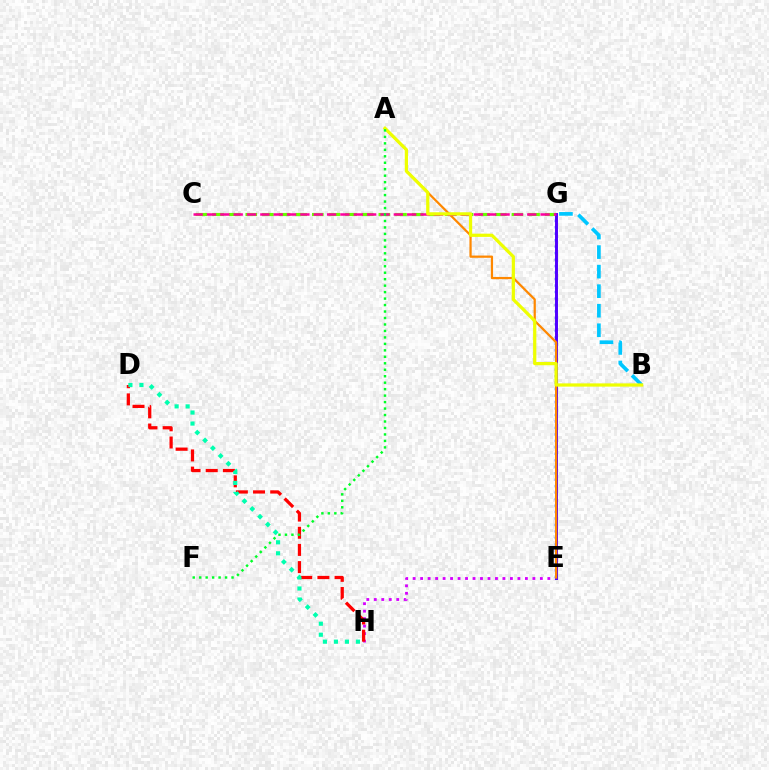{('E', 'H'): [{'color': '#d600ff', 'line_style': 'dotted', 'thickness': 2.03}], ('C', 'G'): [{'color': '#66ff00', 'line_style': 'dashed', 'thickness': 2.26}, {'color': '#ff00a0', 'line_style': 'dashed', 'thickness': 1.81}], ('E', 'G'): [{'color': '#003fff', 'line_style': 'dotted', 'thickness': 1.76}, {'color': '#4f00ff', 'line_style': 'solid', 'thickness': 2.12}], ('D', 'H'): [{'color': '#ff0000', 'line_style': 'dashed', 'thickness': 2.33}, {'color': '#00ffaf', 'line_style': 'dotted', 'thickness': 2.99}], ('A', 'E'): [{'color': '#ff8800', 'line_style': 'solid', 'thickness': 1.61}], ('B', 'G'): [{'color': '#00c7ff', 'line_style': 'dashed', 'thickness': 2.65}], ('A', 'B'): [{'color': '#eeff00', 'line_style': 'solid', 'thickness': 2.33}], ('A', 'F'): [{'color': '#00ff27', 'line_style': 'dotted', 'thickness': 1.76}]}